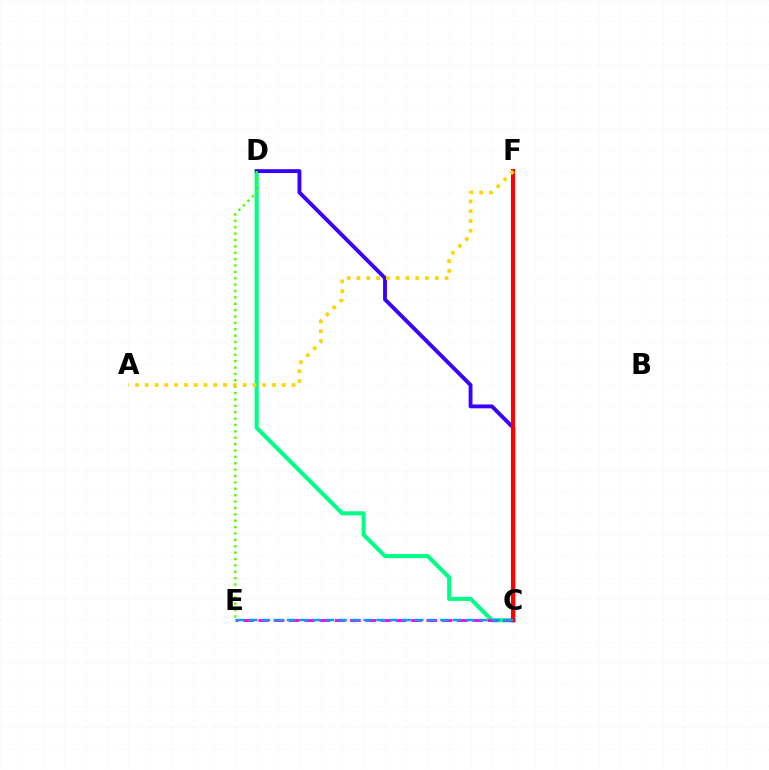{('C', 'D'): [{'color': '#00ff86', 'line_style': 'solid', 'thickness': 2.94}, {'color': '#3700ff', 'line_style': 'solid', 'thickness': 2.78}], ('C', 'E'): [{'color': '#ff00ed', 'line_style': 'dashed', 'thickness': 2.08}, {'color': '#009eff', 'line_style': 'dashed', 'thickness': 1.74}], ('D', 'E'): [{'color': '#4fff00', 'line_style': 'dotted', 'thickness': 1.73}], ('C', 'F'): [{'color': '#ff0000', 'line_style': 'solid', 'thickness': 2.94}], ('A', 'F'): [{'color': '#ffd500', 'line_style': 'dotted', 'thickness': 2.66}]}